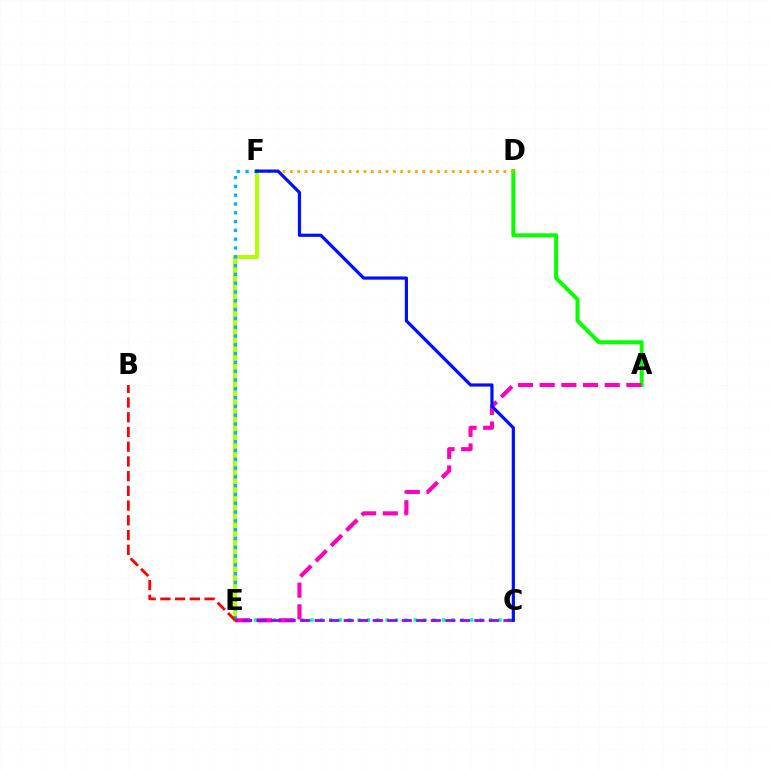{('E', 'F'): [{'color': '#b3ff00', 'line_style': 'solid', 'thickness': 2.9}, {'color': '#00b5ff', 'line_style': 'dotted', 'thickness': 2.39}], ('A', 'D'): [{'color': '#08ff00', 'line_style': 'solid', 'thickness': 2.87}], ('C', 'E'): [{'color': '#00ff9d', 'line_style': 'dotted', 'thickness': 2.55}, {'color': '#9b00ff', 'line_style': 'dashed', 'thickness': 1.97}], ('A', 'E'): [{'color': '#ff00bd', 'line_style': 'dashed', 'thickness': 2.95}], ('D', 'F'): [{'color': '#ffa500', 'line_style': 'dotted', 'thickness': 2.0}], ('C', 'F'): [{'color': '#0010ff', 'line_style': 'solid', 'thickness': 2.3}], ('B', 'E'): [{'color': '#ff0000', 'line_style': 'dashed', 'thickness': 2.0}]}